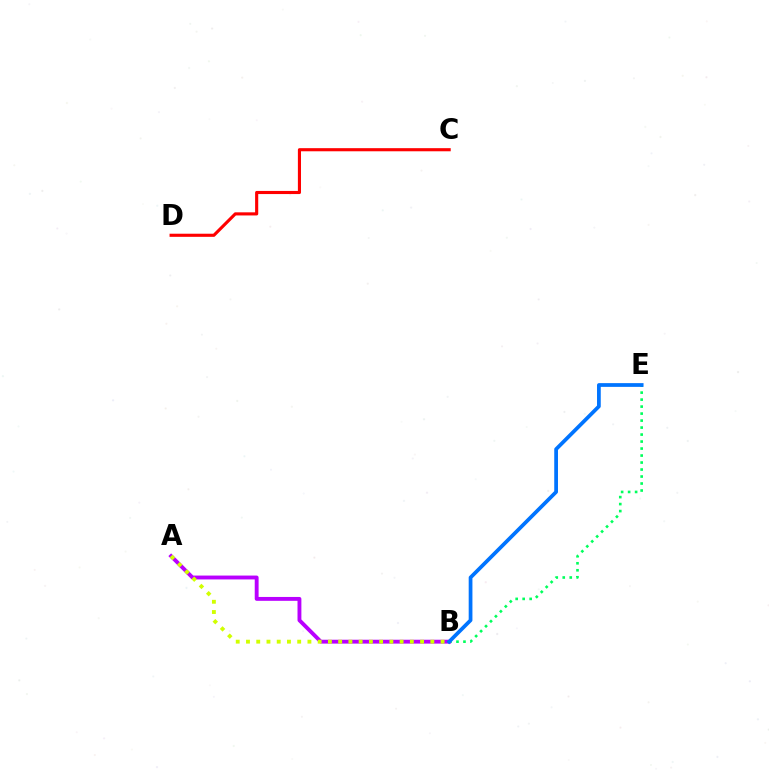{('C', 'D'): [{'color': '#ff0000', 'line_style': 'solid', 'thickness': 2.25}], ('B', 'E'): [{'color': '#00ff5c', 'line_style': 'dotted', 'thickness': 1.9}, {'color': '#0074ff', 'line_style': 'solid', 'thickness': 2.69}], ('A', 'B'): [{'color': '#b900ff', 'line_style': 'solid', 'thickness': 2.79}, {'color': '#d1ff00', 'line_style': 'dotted', 'thickness': 2.78}]}